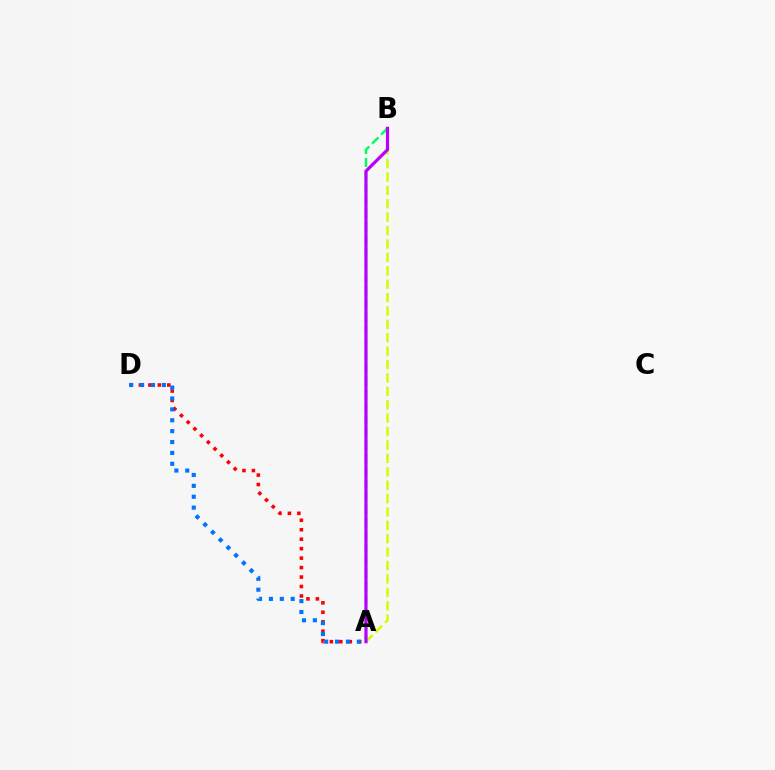{('A', 'B'): [{'color': '#d1ff00', 'line_style': 'dashed', 'thickness': 1.82}, {'color': '#00ff5c', 'line_style': 'dashed', 'thickness': 1.75}, {'color': '#b900ff', 'line_style': 'solid', 'thickness': 2.3}], ('A', 'D'): [{'color': '#ff0000', 'line_style': 'dotted', 'thickness': 2.57}, {'color': '#0074ff', 'line_style': 'dotted', 'thickness': 2.96}]}